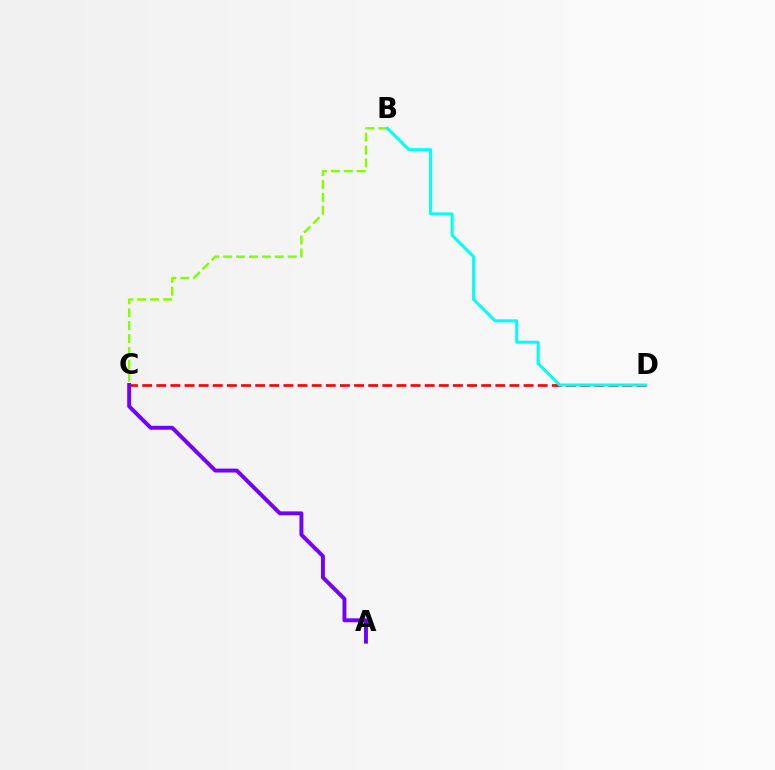{('C', 'D'): [{'color': '#ff0000', 'line_style': 'dashed', 'thickness': 1.92}], ('B', 'C'): [{'color': '#84ff00', 'line_style': 'dashed', 'thickness': 1.75}], ('A', 'C'): [{'color': '#7200ff', 'line_style': 'solid', 'thickness': 2.82}], ('B', 'D'): [{'color': '#00fff6', 'line_style': 'solid', 'thickness': 2.17}]}